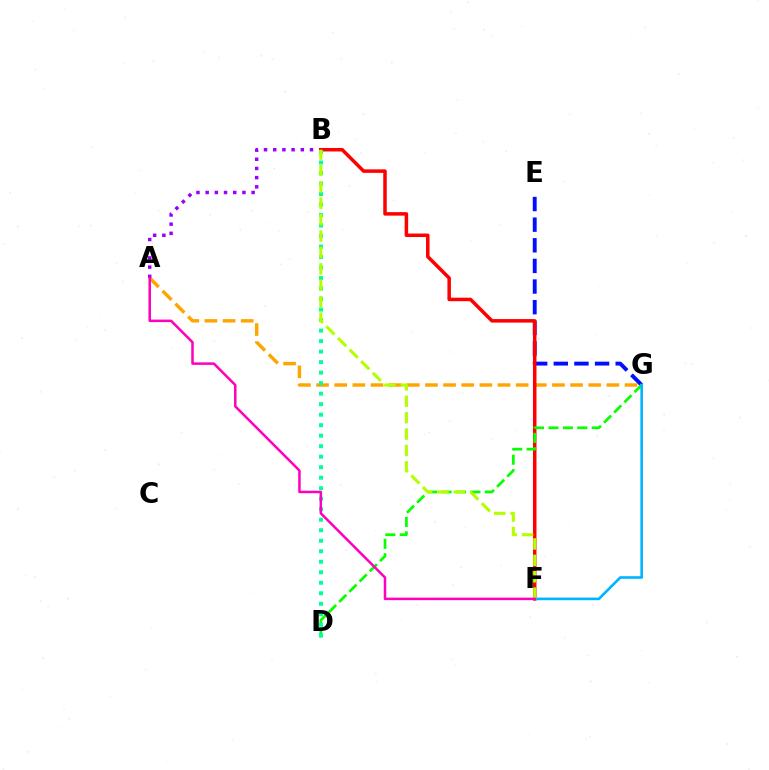{('A', 'G'): [{'color': '#ffa500', 'line_style': 'dashed', 'thickness': 2.46}], ('E', 'G'): [{'color': '#0010ff', 'line_style': 'dashed', 'thickness': 2.8}], ('A', 'B'): [{'color': '#9b00ff', 'line_style': 'dotted', 'thickness': 2.5}], ('B', 'F'): [{'color': '#ff0000', 'line_style': 'solid', 'thickness': 2.52}, {'color': '#b3ff00', 'line_style': 'dashed', 'thickness': 2.23}], ('D', 'G'): [{'color': '#08ff00', 'line_style': 'dashed', 'thickness': 1.96}], ('F', 'G'): [{'color': '#00b5ff', 'line_style': 'solid', 'thickness': 1.89}], ('B', 'D'): [{'color': '#00ff9d', 'line_style': 'dotted', 'thickness': 2.85}], ('A', 'F'): [{'color': '#ff00bd', 'line_style': 'solid', 'thickness': 1.81}]}